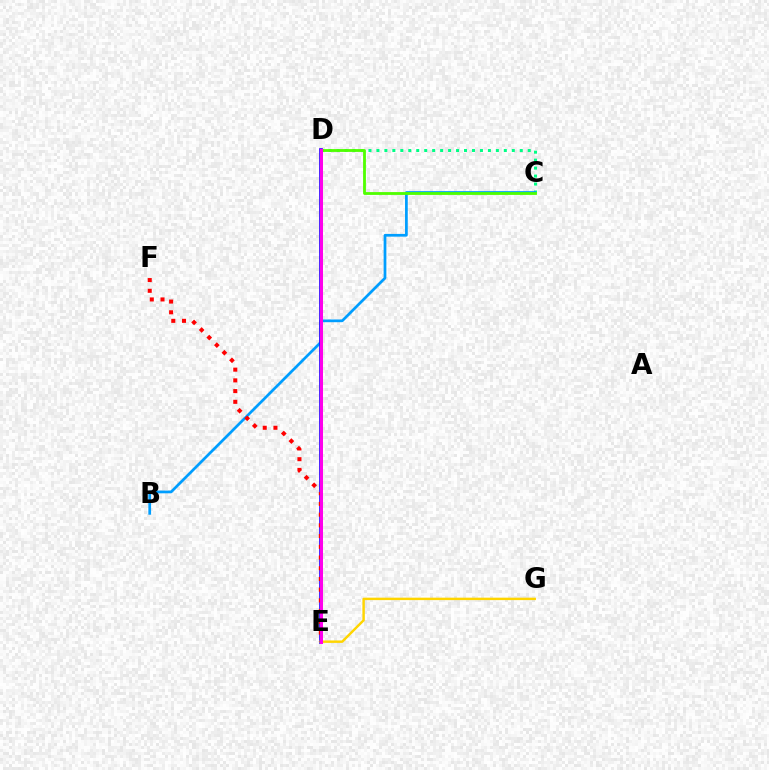{('C', 'D'): [{'color': '#00ff86', 'line_style': 'dotted', 'thickness': 2.16}, {'color': '#4fff00', 'line_style': 'solid', 'thickness': 2.02}], ('B', 'C'): [{'color': '#009eff', 'line_style': 'solid', 'thickness': 1.97}], ('D', 'E'): [{'color': '#3700ff', 'line_style': 'solid', 'thickness': 2.66}, {'color': '#ff00ed', 'line_style': 'solid', 'thickness': 2.15}], ('E', 'F'): [{'color': '#ff0000', 'line_style': 'dotted', 'thickness': 2.91}], ('E', 'G'): [{'color': '#ffd500', 'line_style': 'solid', 'thickness': 1.76}]}